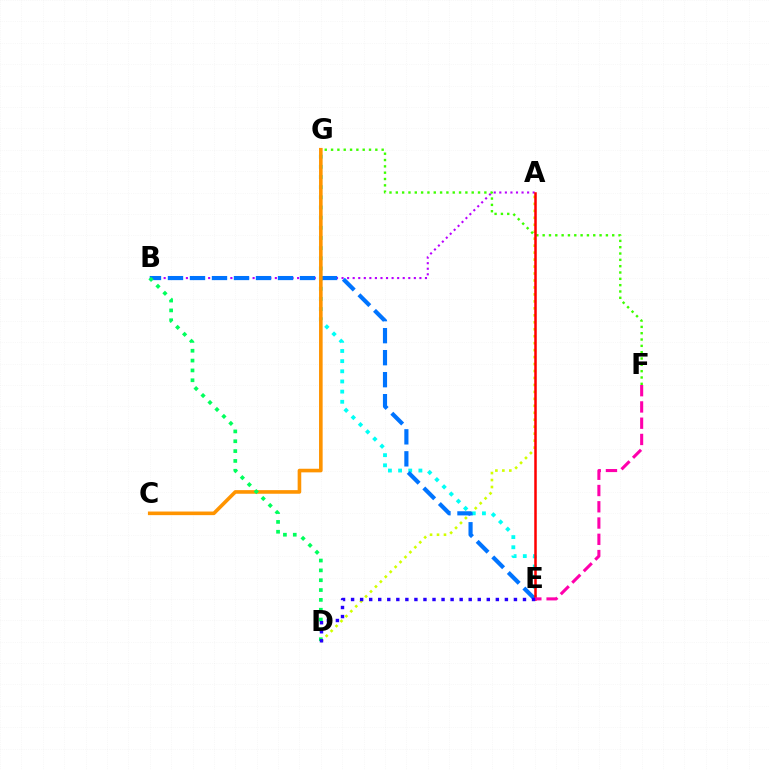{('A', 'D'): [{'color': '#d1ff00', 'line_style': 'dotted', 'thickness': 1.89}], ('A', 'B'): [{'color': '#b900ff', 'line_style': 'dotted', 'thickness': 1.51}], ('E', 'G'): [{'color': '#00fff6', 'line_style': 'dotted', 'thickness': 2.76}], ('B', 'E'): [{'color': '#0074ff', 'line_style': 'dashed', 'thickness': 2.99}], ('C', 'G'): [{'color': '#ff9400', 'line_style': 'solid', 'thickness': 2.6}], ('B', 'D'): [{'color': '#00ff5c', 'line_style': 'dotted', 'thickness': 2.67}], ('F', 'G'): [{'color': '#3dff00', 'line_style': 'dotted', 'thickness': 1.72}], ('A', 'E'): [{'color': '#ff0000', 'line_style': 'solid', 'thickness': 1.81}], ('E', 'F'): [{'color': '#ff00ac', 'line_style': 'dashed', 'thickness': 2.21}], ('D', 'E'): [{'color': '#2500ff', 'line_style': 'dotted', 'thickness': 2.46}]}